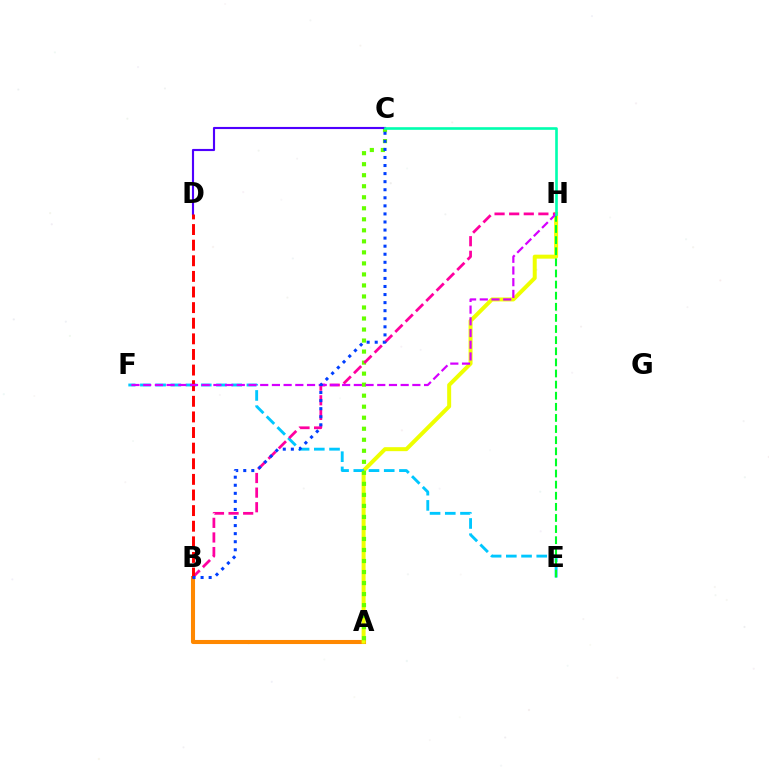{('A', 'B'): [{'color': '#ff8800', 'line_style': 'solid', 'thickness': 2.94}], ('A', 'H'): [{'color': '#eeff00', 'line_style': 'solid', 'thickness': 2.87}], ('E', 'F'): [{'color': '#00c7ff', 'line_style': 'dashed', 'thickness': 2.07}], ('E', 'H'): [{'color': '#00ff27', 'line_style': 'dashed', 'thickness': 1.51}], ('A', 'C'): [{'color': '#66ff00', 'line_style': 'dotted', 'thickness': 2.99}], ('C', 'D'): [{'color': '#4f00ff', 'line_style': 'solid', 'thickness': 1.54}], ('B', 'H'): [{'color': '#ff00a0', 'line_style': 'dashed', 'thickness': 1.98}], ('B', 'D'): [{'color': '#ff0000', 'line_style': 'dashed', 'thickness': 2.12}], ('F', 'H'): [{'color': '#d600ff', 'line_style': 'dashed', 'thickness': 1.59}], ('C', 'H'): [{'color': '#00ffaf', 'line_style': 'solid', 'thickness': 1.9}], ('B', 'C'): [{'color': '#003fff', 'line_style': 'dotted', 'thickness': 2.19}]}